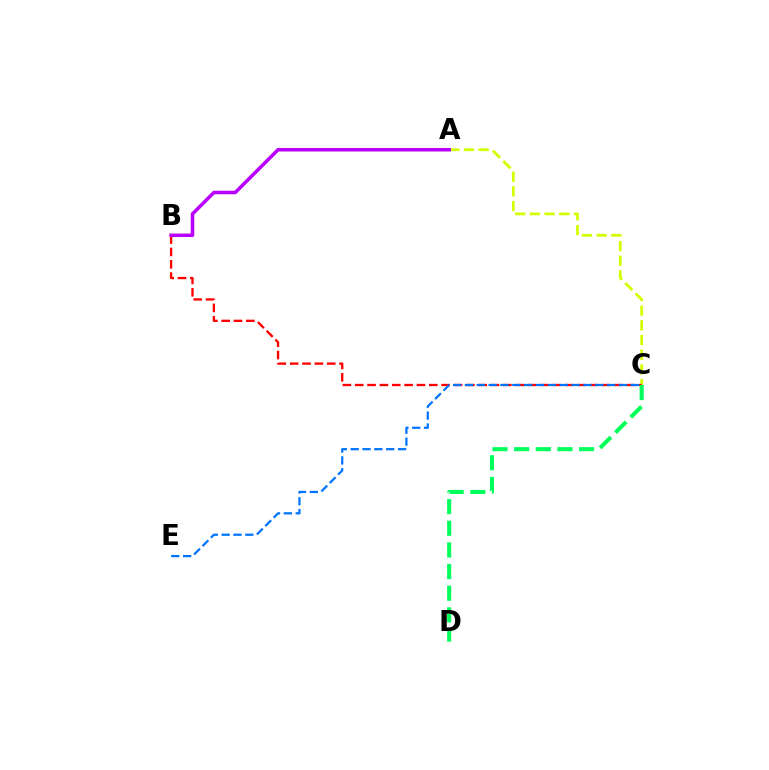{('A', 'C'): [{'color': '#d1ff00', 'line_style': 'dashed', 'thickness': 2.0}], ('B', 'C'): [{'color': '#ff0000', 'line_style': 'dashed', 'thickness': 1.68}], ('C', 'E'): [{'color': '#0074ff', 'line_style': 'dashed', 'thickness': 1.61}], ('C', 'D'): [{'color': '#00ff5c', 'line_style': 'dashed', 'thickness': 2.94}], ('A', 'B'): [{'color': '#b900ff', 'line_style': 'solid', 'thickness': 2.54}]}